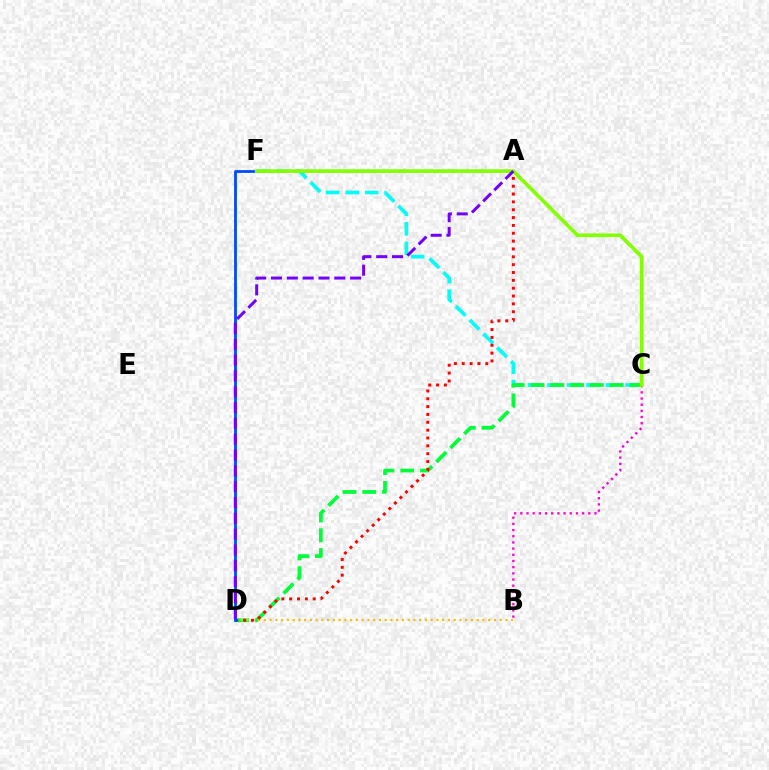{('C', 'F'): [{'color': '#00fff6', 'line_style': 'dashed', 'thickness': 2.65}, {'color': '#84ff00', 'line_style': 'solid', 'thickness': 2.62}], ('C', 'D'): [{'color': '#00ff39', 'line_style': 'dashed', 'thickness': 2.69}], ('B', 'D'): [{'color': '#ffbd00', 'line_style': 'dotted', 'thickness': 1.56}], ('B', 'C'): [{'color': '#ff00cf', 'line_style': 'dotted', 'thickness': 1.68}], ('A', 'D'): [{'color': '#ff0000', 'line_style': 'dotted', 'thickness': 2.13}, {'color': '#7200ff', 'line_style': 'dashed', 'thickness': 2.15}], ('D', 'F'): [{'color': '#004bff', 'line_style': 'solid', 'thickness': 2.01}]}